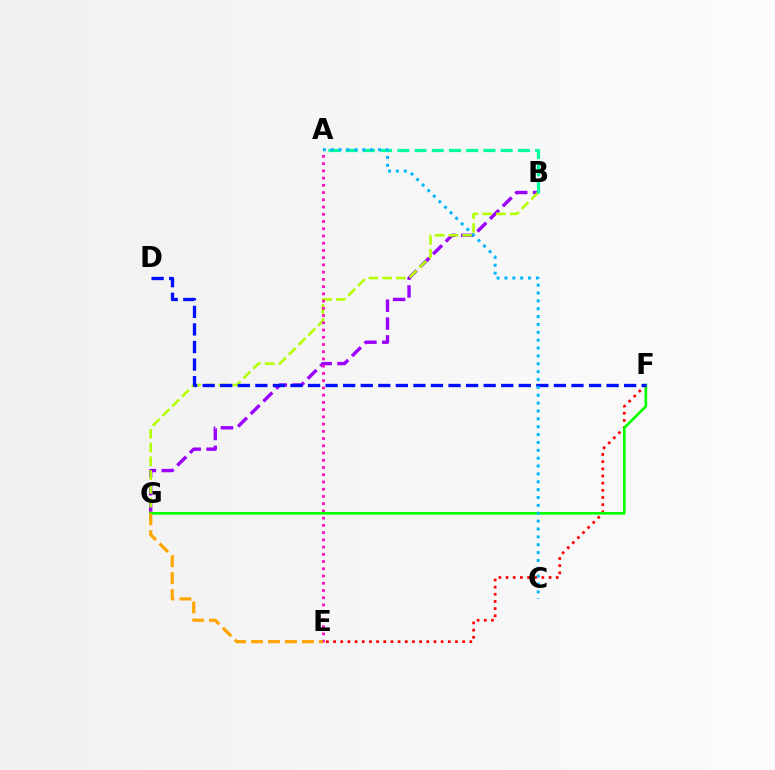{('B', 'G'): [{'color': '#9b00ff', 'line_style': 'dashed', 'thickness': 2.43}, {'color': '#b3ff00', 'line_style': 'dashed', 'thickness': 1.87}], ('A', 'B'): [{'color': '#00ff9d', 'line_style': 'dashed', 'thickness': 2.34}], ('A', 'E'): [{'color': '#ff00bd', 'line_style': 'dotted', 'thickness': 1.97}], ('E', 'F'): [{'color': '#ff0000', 'line_style': 'dotted', 'thickness': 1.95}], ('F', 'G'): [{'color': '#08ff00', 'line_style': 'solid', 'thickness': 1.92}], ('D', 'F'): [{'color': '#0010ff', 'line_style': 'dashed', 'thickness': 2.39}], ('A', 'C'): [{'color': '#00b5ff', 'line_style': 'dotted', 'thickness': 2.14}], ('E', 'G'): [{'color': '#ffa500', 'line_style': 'dashed', 'thickness': 2.3}]}